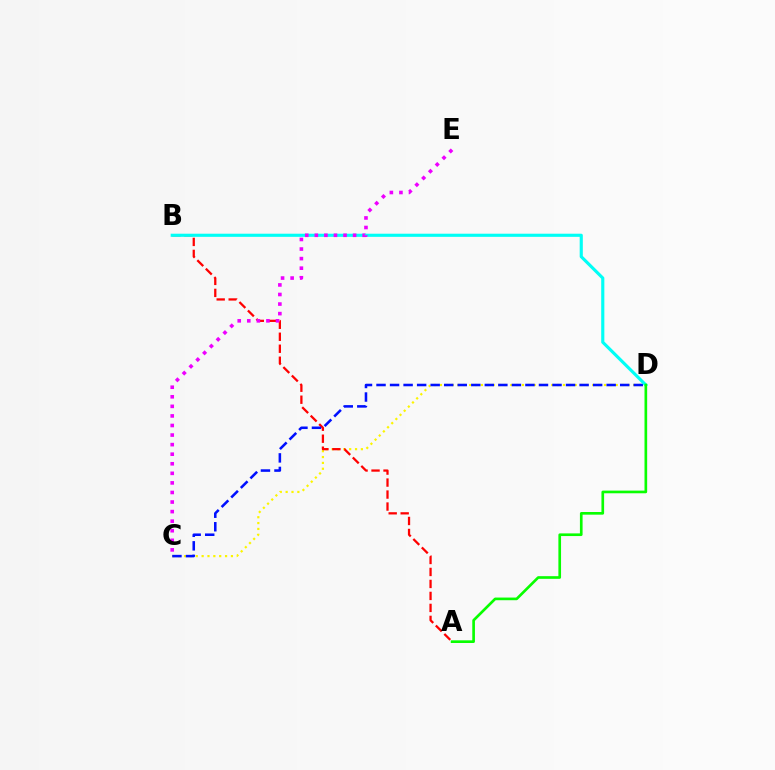{('C', 'D'): [{'color': '#fcf500', 'line_style': 'dotted', 'thickness': 1.59}, {'color': '#0010ff', 'line_style': 'dashed', 'thickness': 1.84}], ('A', 'B'): [{'color': '#ff0000', 'line_style': 'dashed', 'thickness': 1.63}], ('B', 'D'): [{'color': '#00fff6', 'line_style': 'solid', 'thickness': 2.26}], ('C', 'E'): [{'color': '#ee00ff', 'line_style': 'dotted', 'thickness': 2.6}], ('A', 'D'): [{'color': '#08ff00', 'line_style': 'solid', 'thickness': 1.92}]}